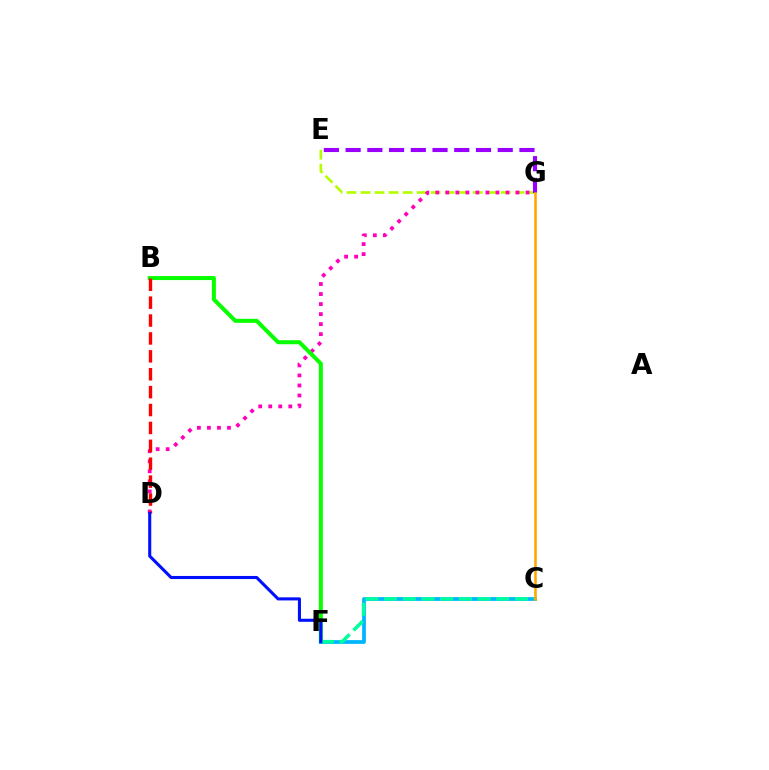{('E', 'G'): [{'color': '#b3ff00', 'line_style': 'dashed', 'thickness': 1.9}, {'color': '#9b00ff', 'line_style': 'dashed', 'thickness': 2.95}], ('D', 'G'): [{'color': '#ff00bd', 'line_style': 'dotted', 'thickness': 2.72}], ('B', 'F'): [{'color': '#08ff00', 'line_style': 'solid', 'thickness': 2.89}], ('C', 'F'): [{'color': '#00b5ff', 'line_style': 'solid', 'thickness': 2.7}, {'color': '#00ff9d', 'line_style': 'dashed', 'thickness': 2.54}], ('C', 'G'): [{'color': '#ffa500', 'line_style': 'solid', 'thickness': 1.84}], ('B', 'D'): [{'color': '#ff0000', 'line_style': 'dashed', 'thickness': 2.43}], ('D', 'F'): [{'color': '#0010ff', 'line_style': 'solid', 'thickness': 2.22}]}